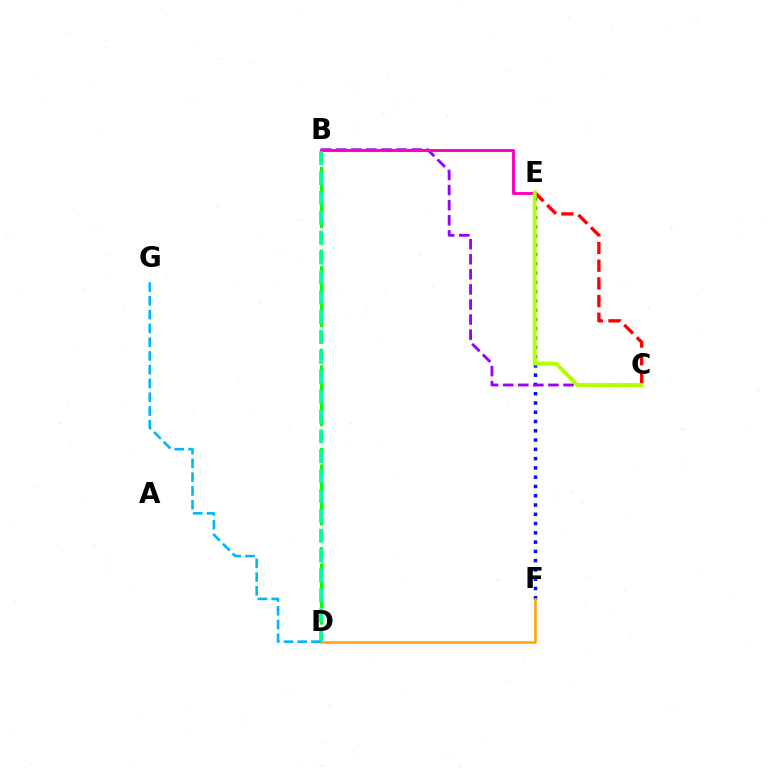{('B', 'D'): [{'color': '#08ff00', 'line_style': 'dashed', 'thickness': 2.24}, {'color': '#00ff9d', 'line_style': 'dashed', 'thickness': 2.7}], ('E', 'F'): [{'color': '#0010ff', 'line_style': 'dotted', 'thickness': 2.52}], ('D', 'F'): [{'color': '#ffa500', 'line_style': 'solid', 'thickness': 1.83}], ('C', 'E'): [{'color': '#ff0000', 'line_style': 'dashed', 'thickness': 2.4}, {'color': '#b3ff00', 'line_style': 'solid', 'thickness': 2.84}], ('B', 'C'): [{'color': '#9b00ff', 'line_style': 'dashed', 'thickness': 2.05}], ('B', 'E'): [{'color': '#ff00bd', 'line_style': 'solid', 'thickness': 2.11}], ('D', 'G'): [{'color': '#00b5ff', 'line_style': 'dashed', 'thickness': 1.87}]}